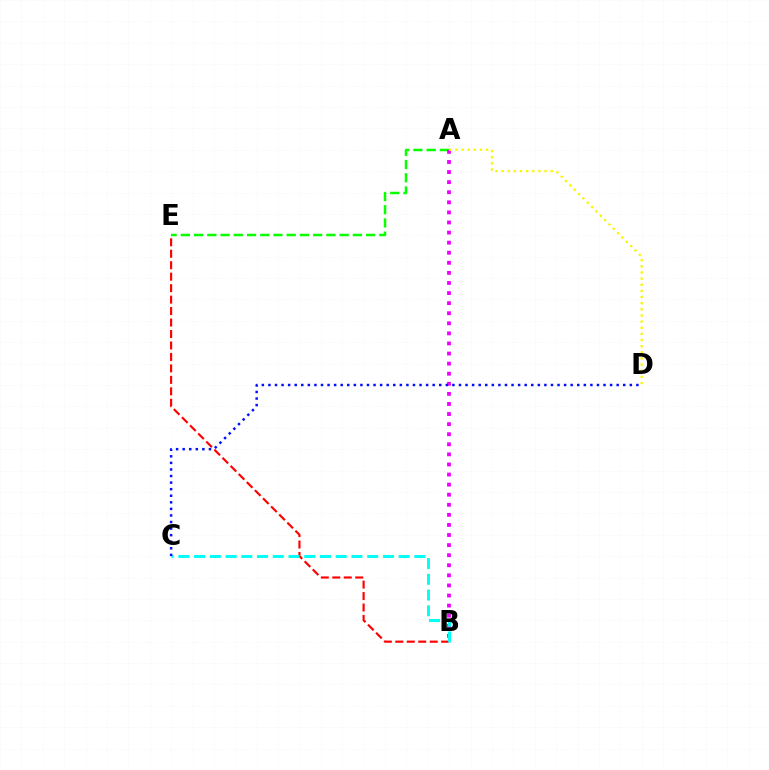{('A', 'E'): [{'color': '#08ff00', 'line_style': 'dashed', 'thickness': 1.8}], ('A', 'B'): [{'color': '#ee00ff', 'line_style': 'dotted', 'thickness': 2.74}], ('B', 'E'): [{'color': '#ff0000', 'line_style': 'dashed', 'thickness': 1.56}], ('B', 'C'): [{'color': '#00fff6', 'line_style': 'dashed', 'thickness': 2.14}], ('A', 'D'): [{'color': '#fcf500', 'line_style': 'dotted', 'thickness': 1.67}], ('C', 'D'): [{'color': '#0010ff', 'line_style': 'dotted', 'thickness': 1.79}]}